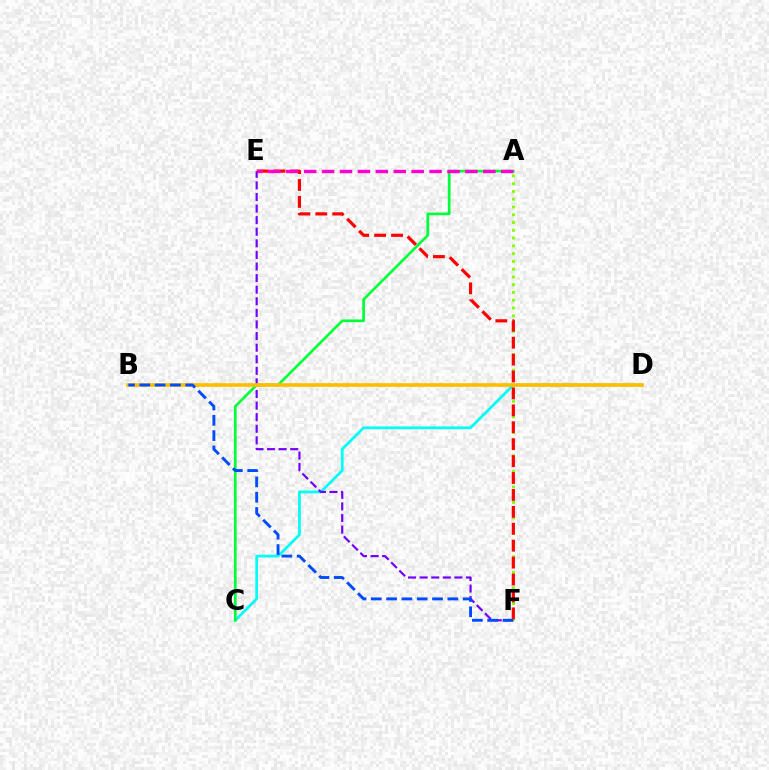{('C', 'D'): [{'color': '#00fff6', 'line_style': 'solid', 'thickness': 1.97}], ('E', 'F'): [{'color': '#7200ff', 'line_style': 'dashed', 'thickness': 1.57}, {'color': '#ff0000', 'line_style': 'dashed', 'thickness': 2.3}], ('A', 'F'): [{'color': '#84ff00', 'line_style': 'dotted', 'thickness': 2.11}], ('A', 'C'): [{'color': '#00ff39', 'line_style': 'solid', 'thickness': 1.92}], ('A', 'E'): [{'color': '#ff00cf', 'line_style': 'dashed', 'thickness': 2.43}], ('B', 'D'): [{'color': '#ffbd00', 'line_style': 'solid', 'thickness': 2.61}], ('B', 'F'): [{'color': '#004bff', 'line_style': 'dashed', 'thickness': 2.08}]}